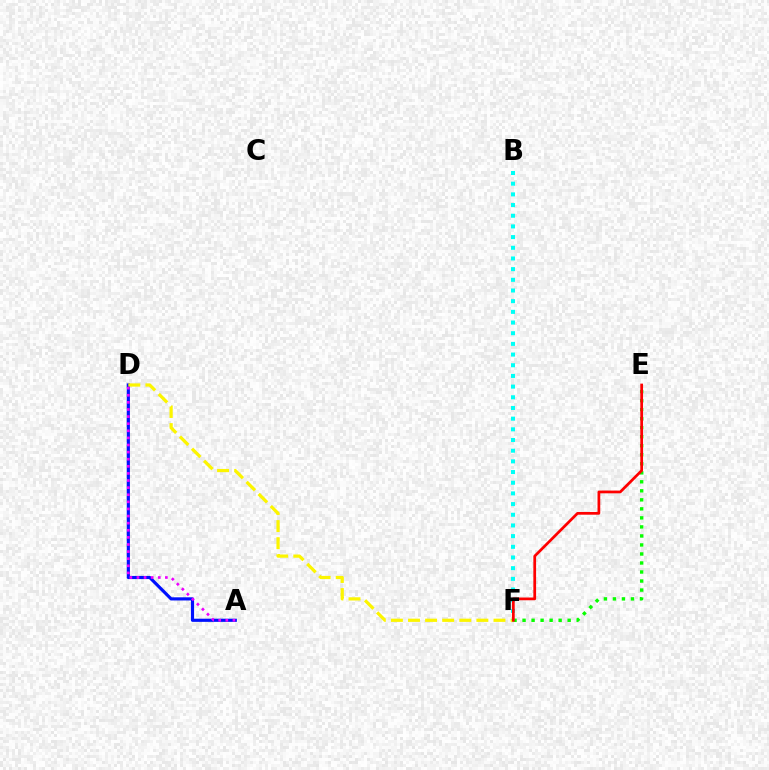{('A', 'D'): [{'color': '#0010ff', 'line_style': 'solid', 'thickness': 2.28}, {'color': '#ee00ff', 'line_style': 'dotted', 'thickness': 1.93}], ('D', 'F'): [{'color': '#fcf500', 'line_style': 'dashed', 'thickness': 2.32}], ('E', 'F'): [{'color': '#08ff00', 'line_style': 'dotted', 'thickness': 2.45}, {'color': '#ff0000', 'line_style': 'solid', 'thickness': 1.97}], ('B', 'F'): [{'color': '#00fff6', 'line_style': 'dotted', 'thickness': 2.9}]}